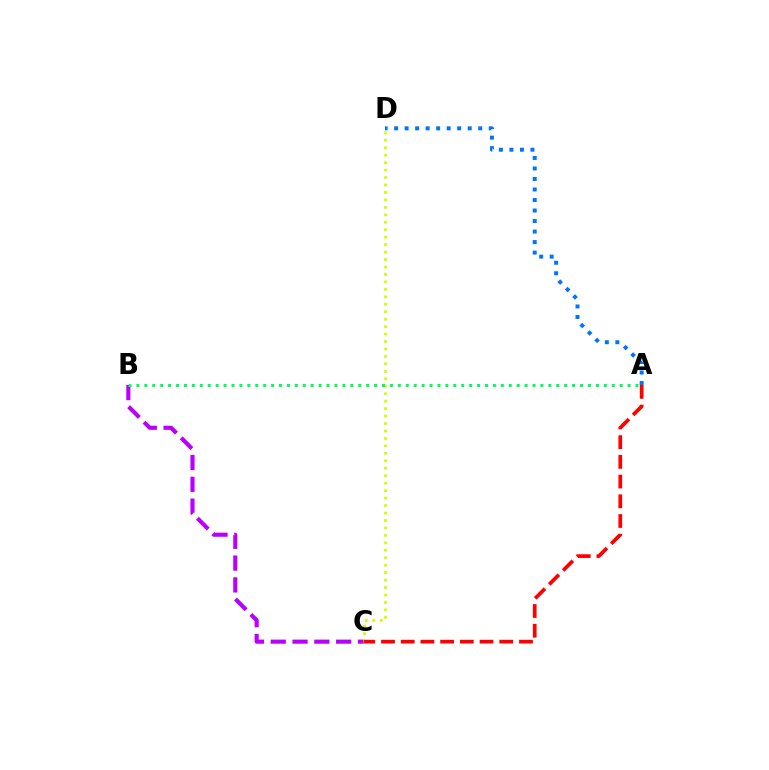{('B', 'C'): [{'color': '#b900ff', 'line_style': 'dashed', 'thickness': 2.96}], ('A', 'D'): [{'color': '#0074ff', 'line_style': 'dotted', 'thickness': 2.86}], ('C', 'D'): [{'color': '#d1ff00', 'line_style': 'dotted', 'thickness': 2.03}], ('A', 'B'): [{'color': '#00ff5c', 'line_style': 'dotted', 'thickness': 2.15}], ('A', 'C'): [{'color': '#ff0000', 'line_style': 'dashed', 'thickness': 2.68}]}